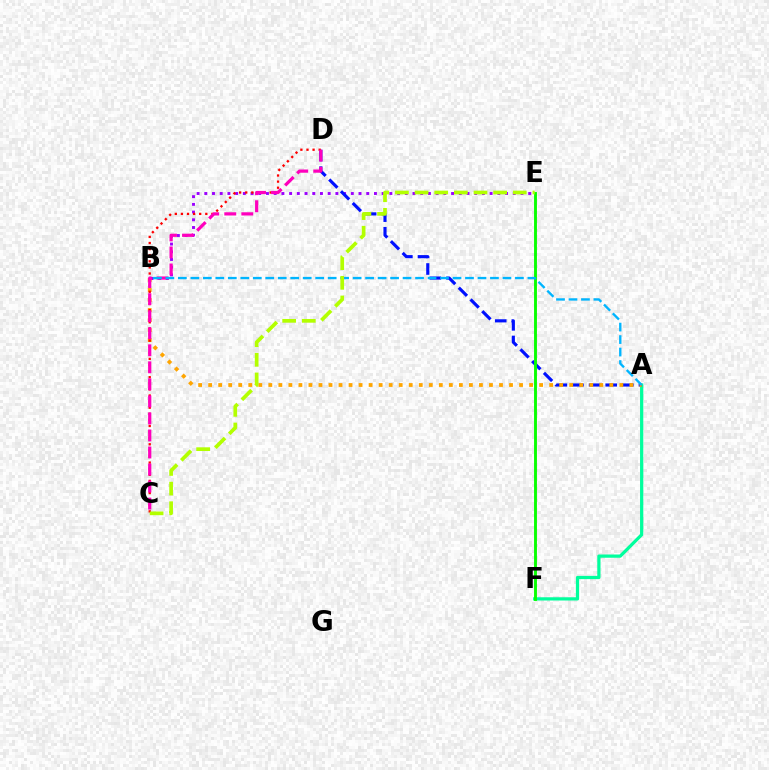{('A', 'F'): [{'color': '#00ff9d', 'line_style': 'solid', 'thickness': 2.33}], ('B', 'E'): [{'color': '#9b00ff', 'line_style': 'dotted', 'thickness': 2.1}], ('A', 'D'): [{'color': '#0010ff', 'line_style': 'dashed', 'thickness': 2.26}], ('E', 'F'): [{'color': '#08ff00', 'line_style': 'solid', 'thickness': 2.07}], ('A', 'B'): [{'color': '#ffa500', 'line_style': 'dotted', 'thickness': 2.72}, {'color': '#00b5ff', 'line_style': 'dashed', 'thickness': 1.7}], ('C', 'D'): [{'color': '#ff0000', 'line_style': 'dotted', 'thickness': 1.66}, {'color': '#ff00bd', 'line_style': 'dashed', 'thickness': 2.31}], ('C', 'E'): [{'color': '#b3ff00', 'line_style': 'dashed', 'thickness': 2.67}]}